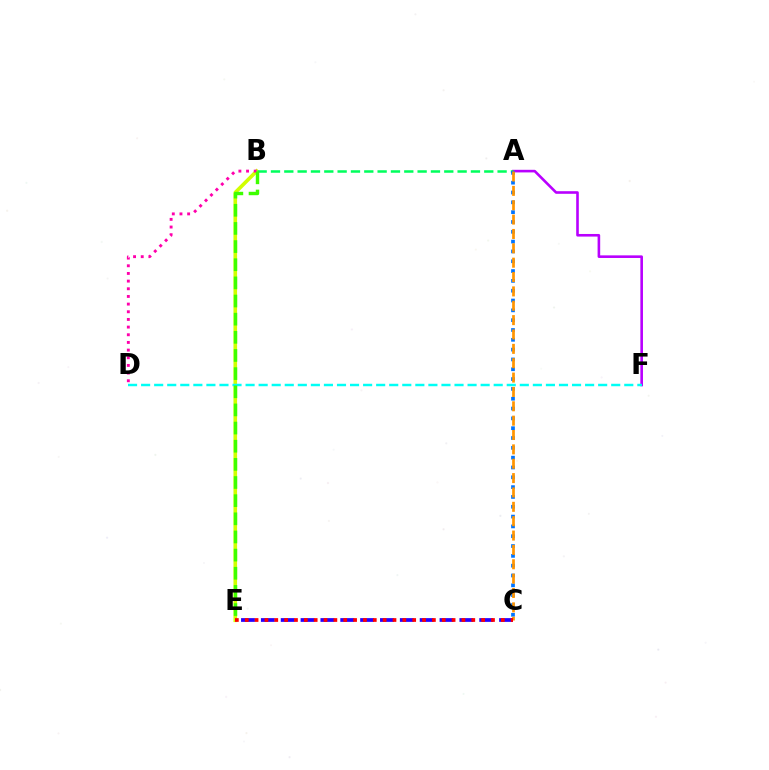{('B', 'E'): [{'color': '#d1ff00', 'line_style': 'solid', 'thickness': 2.61}, {'color': '#3dff00', 'line_style': 'dashed', 'thickness': 2.47}], ('A', 'F'): [{'color': '#b900ff', 'line_style': 'solid', 'thickness': 1.88}], ('C', 'E'): [{'color': '#2500ff', 'line_style': 'dashed', 'thickness': 2.7}, {'color': '#ff0000', 'line_style': 'dotted', 'thickness': 2.68}], ('A', 'B'): [{'color': '#00ff5c', 'line_style': 'dashed', 'thickness': 1.81}], ('B', 'D'): [{'color': '#ff00ac', 'line_style': 'dotted', 'thickness': 2.08}], ('A', 'C'): [{'color': '#0074ff', 'line_style': 'dotted', 'thickness': 2.67}, {'color': '#ff9400', 'line_style': 'dashed', 'thickness': 1.95}], ('D', 'F'): [{'color': '#00fff6', 'line_style': 'dashed', 'thickness': 1.77}]}